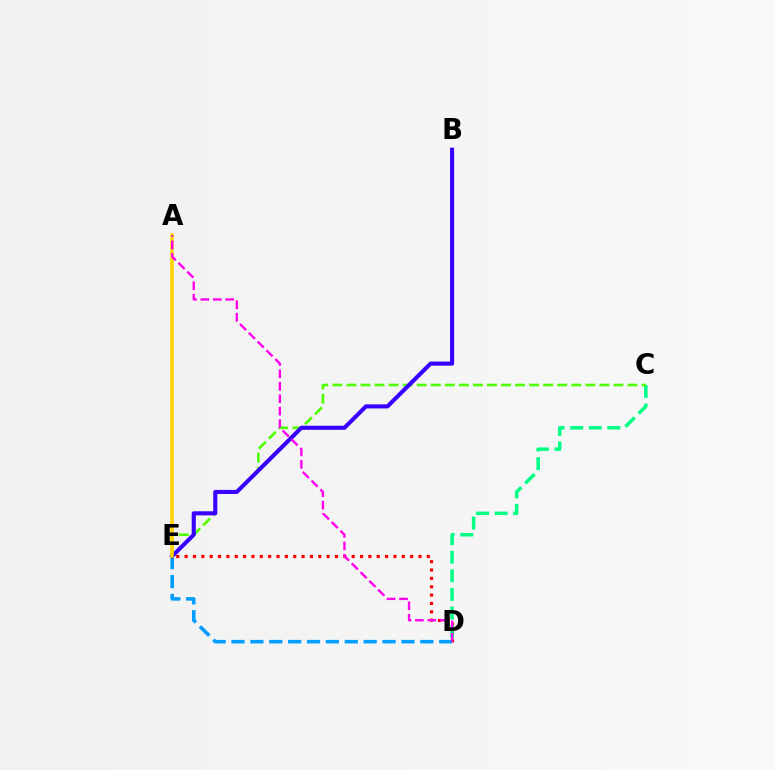{('D', 'E'): [{'color': '#ff0000', 'line_style': 'dotted', 'thickness': 2.27}, {'color': '#009eff', 'line_style': 'dashed', 'thickness': 2.57}], ('C', 'D'): [{'color': '#00ff86', 'line_style': 'dashed', 'thickness': 2.52}], ('C', 'E'): [{'color': '#4fff00', 'line_style': 'dashed', 'thickness': 1.91}], ('B', 'E'): [{'color': '#3700ff', 'line_style': 'solid', 'thickness': 2.94}], ('A', 'E'): [{'color': '#ffd500', 'line_style': 'solid', 'thickness': 2.55}], ('A', 'D'): [{'color': '#ff00ed', 'line_style': 'dashed', 'thickness': 1.69}]}